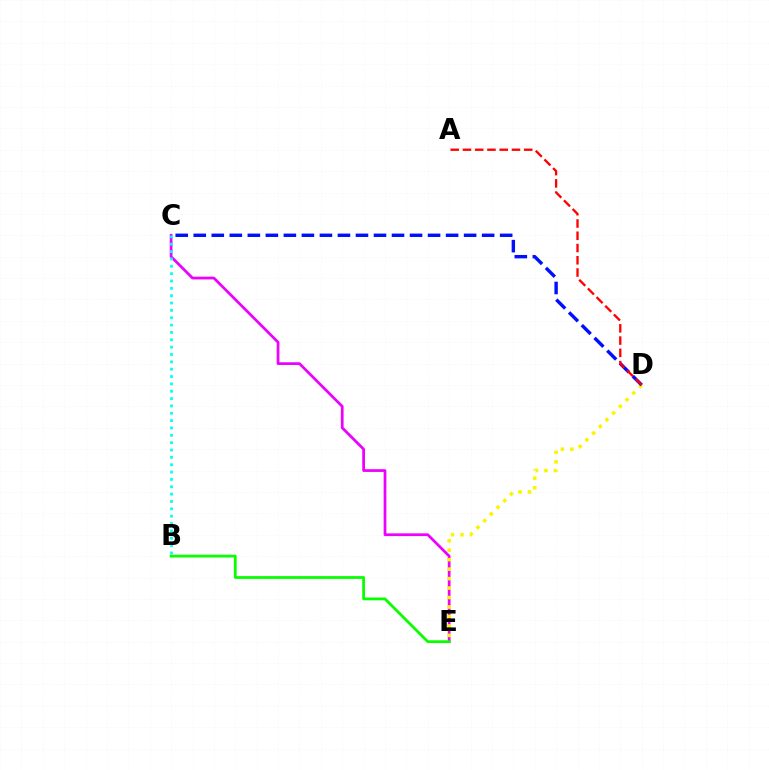{('C', 'E'): [{'color': '#ee00ff', 'line_style': 'solid', 'thickness': 1.98}], ('D', 'E'): [{'color': '#fcf500', 'line_style': 'dotted', 'thickness': 2.57}], ('C', 'D'): [{'color': '#0010ff', 'line_style': 'dashed', 'thickness': 2.45}], ('B', 'C'): [{'color': '#00fff6', 'line_style': 'dotted', 'thickness': 2.0}], ('A', 'D'): [{'color': '#ff0000', 'line_style': 'dashed', 'thickness': 1.66}], ('B', 'E'): [{'color': '#08ff00', 'line_style': 'solid', 'thickness': 2.01}]}